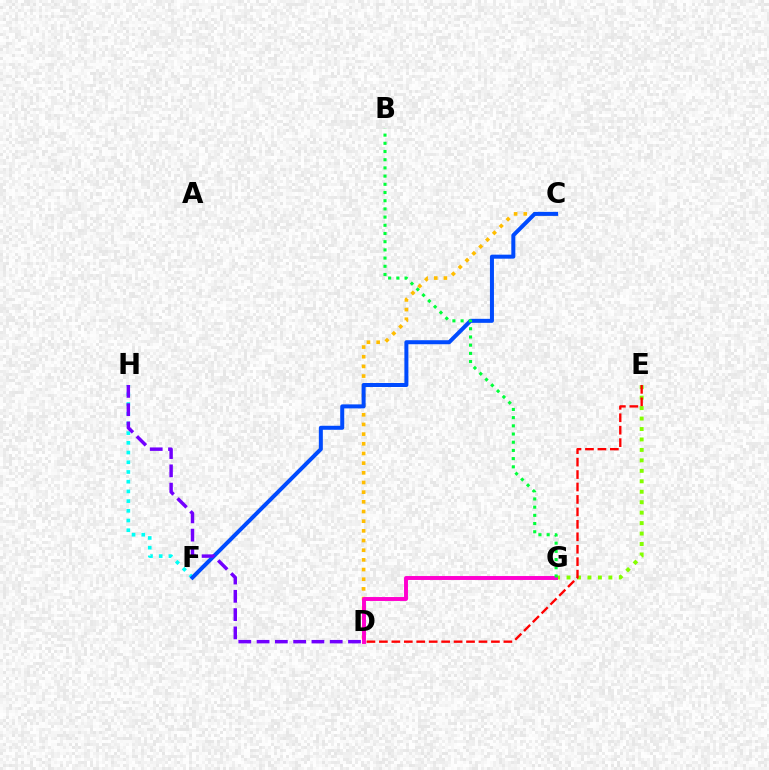{('F', 'H'): [{'color': '#00fff6', 'line_style': 'dotted', 'thickness': 2.64}], ('C', 'D'): [{'color': '#ffbd00', 'line_style': 'dotted', 'thickness': 2.63}], ('E', 'G'): [{'color': '#84ff00', 'line_style': 'dotted', 'thickness': 2.84}], ('C', 'F'): [{'color': '#004bff', 'line_style': 'solid', 'thickness': 2.89}], ('D', 'G'): [{'color': '#ff00cf', 'line_style': 'solid', 'thickness': 2.83}], ('D', 'H'): [{'color': '#7200ff', 'line_style': 'dashed', 'thickness': 2.48}], ('D', 'E'): [{'color': '#ff0000', 'line_style': 'dashed', 'thickness': 1.69}], ('B', 'G'): [{'color': '#00ff39', 'line_style': 'dotted', 'thickness': 2.23}]}